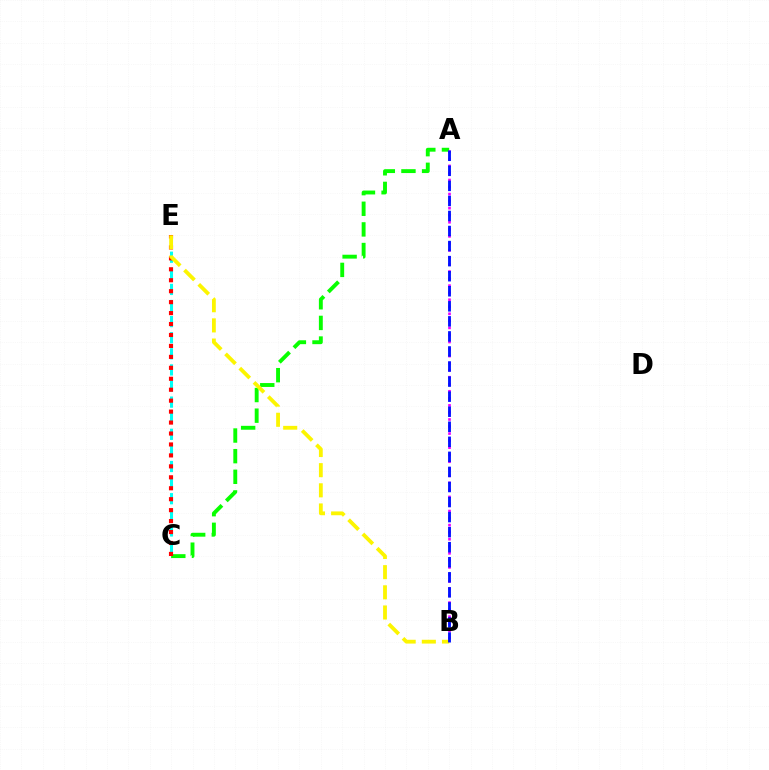{('A', 'C'): [{'color': '#08ff00', 'line_style': 'dashed', 'thickness': 2.8}], ('C', 'E'): [{'color': '#00fff6', 'line_style': 'dashed', 'thickness': 2.19}, {'color': '#ff0000', 'line_style': 'dotted', 'thickness': 2.97}], ('B', 'E'): [{'color': '#fcf500', 'line_style': 'dashed', 'thickness': 2.74}], ('A', 'B'): [{'color': '#ee00ff', 'line_style': 'dotted', 'thickness': 1.91}, {'color': '#0010ff', 'line_style': 'dashed', 'thickness': 2.05}]}